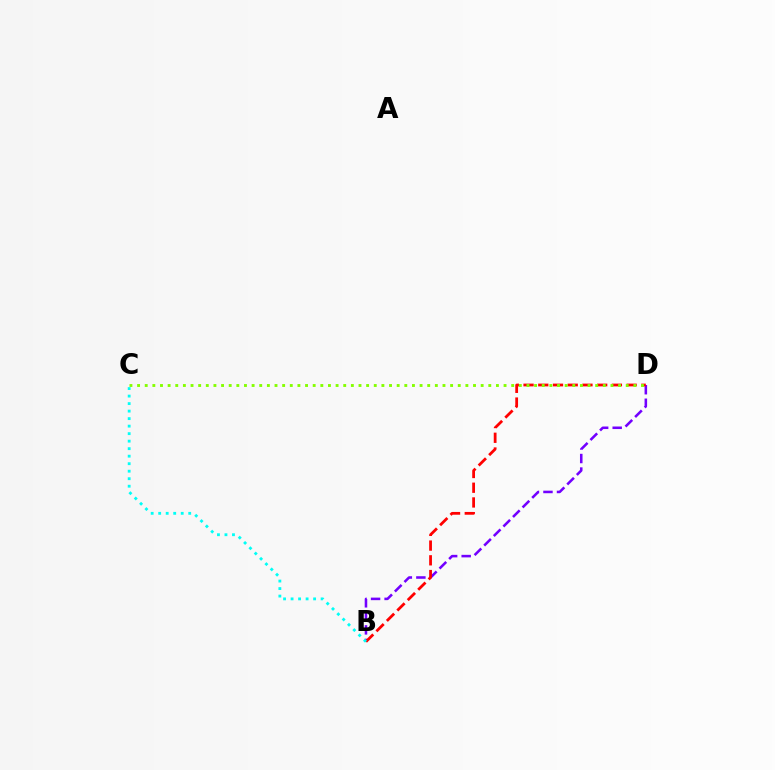{('B', 'D'): [{'color': '#7200ff', 'line_style': 'dashed', 'thickness': 1.84}, {'color': '#ff0000', 'line_style': 'dashed', 'thickness': 2.0}], ('B', 'C'): [{'color': '#00fff6', 'line_style': 'dotted', 'thickness': 2.04}], ('C', 'D'): [{'color': '#84ff00', 'line_style': 'dotted', 'thickness': 2.07}]}